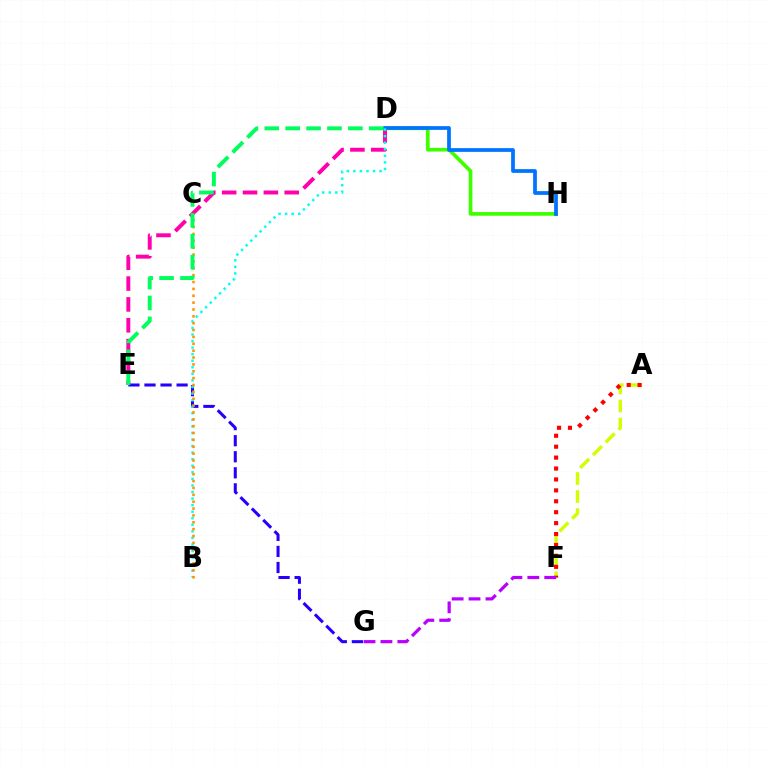{('A', 'F'): [{'color': '#d1ff00', 'line_style': 'dashed', 'thickness': 2.45}, {'color': '#ff0000', 'line_style': 'dotted', 'thickness': 2.97}], ('D', 'E'): [{'color': '#ff00ac', 'line_style': 'dashed', 'thickness': 2.83}, {'color': '#00ff5c', 'line_style': 'dashed', 'thickness': 2.84}], ('D', 'H'): [{'color': '#3dff00', 'line_style': 'solid', 'thickness': 2.65}, {'color': '#0074ff', 'line_style': 'solid', 'thickness': 2.69}], ('E', 'G'): [{'color': '#2500ff', 'line_style': 'dashed', 'thickness': 2.18}], ('B', 'D'): [{'color': '#00fff6', 'line_style': 'dotted', 'thickness': 1.78}], ('B', 'C'): [{'color': '#ff9400', 'line_style': 'dotted', 'thickness': 1.87}], ('F', 'G'): [{'color': '#b900ff', 'line_style': 'dashed', 'thickness': 2.3}]}